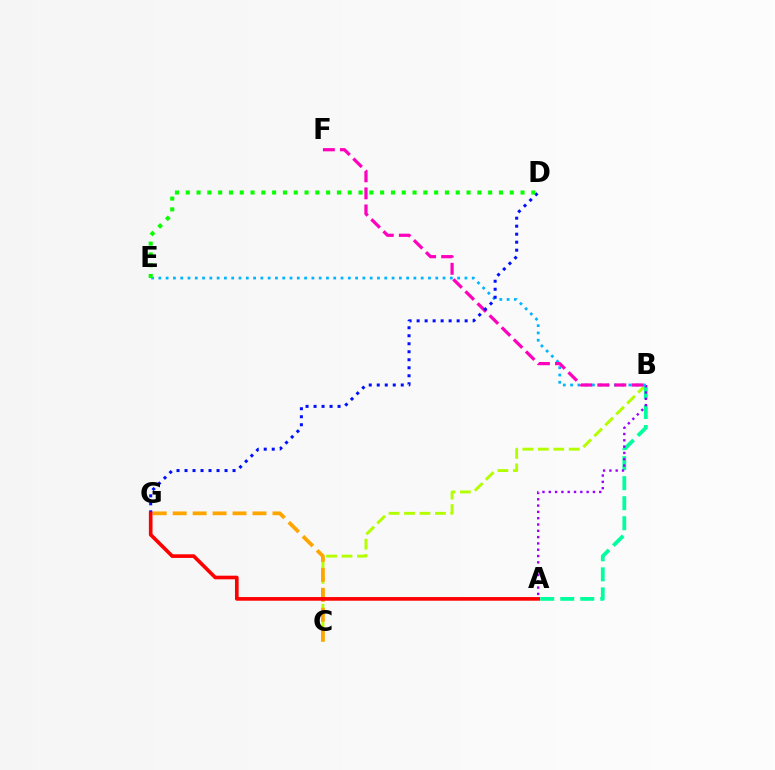{('B', 'C'): [{'color': '#b3ff00', 'line_style': 'dashed', 'thickness': 2.1}], ('A', 'B'): [{'color': '#00ff9d', 'line_style': 'dashed', 'thickness': 2.72}, {'color': '#9b00ff', 'line_style': 'dotted', 'thickness': 1.71}], ('C', 'G'): [{'color': '#ffa500', 'line_style': 'dashed', 'thickness': 2.71}], ('B', 'E'): [{'color': '#00b5ff', 'line_style': 'dotted', 'thickness': 1.98}], ('B', 'F'): [{'color': '#ff00bd', 'line_style': 'dashed', 'thickness': 2.32}], ('D', 'G'): [{'color': '#0010ff', 'line_style': 'dotted', 'thickness': 2.17}], ('A', 'G'): [{'color': '#ff0000', 'line_style': 'solid', 'thickness': 2.63}], ('D', 'E'): [{'color': '#08ff00', 'line_style': 'dotted', 'thickness': 2.93}]}